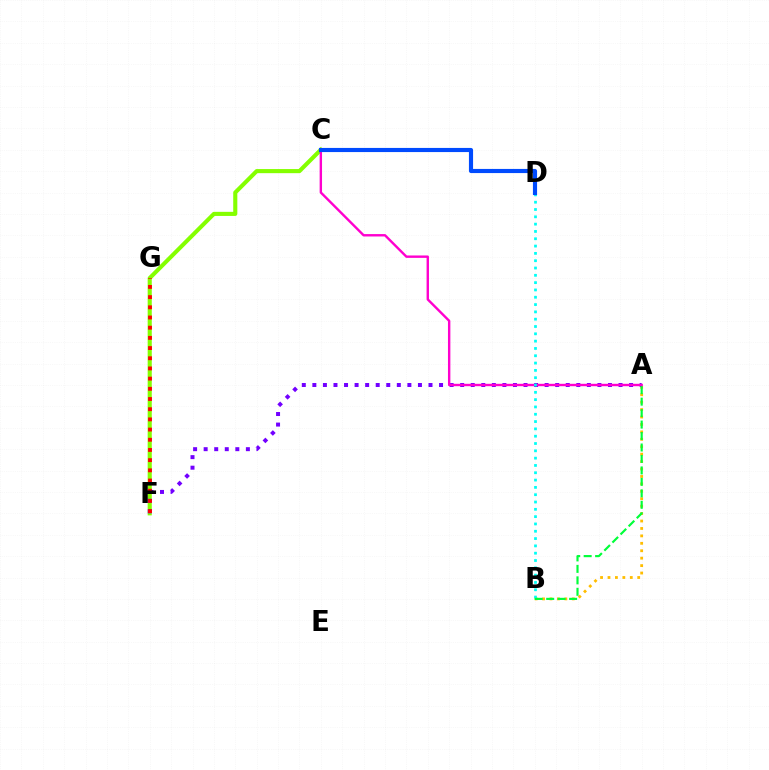{('C', 'F'): [{'color': '#84ff00', 'line_style': 'solid', 'thickness': 2.96}], ('A', 'B'): [{'color': '#ffbd00', 'line_style': 'dotted', 'thickness': 2.02}, {'color': '#00ff39', 'line_style': 'dashed', 'thickness': 1.56}], ('A', 'F'): [{'color': '#7200ff', 'line_style': 'dotted', 'thickness': 2.87}], ('A', 'C'): [{'color': '#ff00cf', 'line_style': 'solid', 'thickness': 1.73}], ('F', 'G'): [{'color': '#ff0000', 'line_style': 'dotted', 'thickness': 2.77}], ('B', 'D'): [{'color': '#00fff6', 'line_style': 'dotted', 'thickness': 1.99}], ('C', 'D'): [{'color': '#004bff', 'line_style': 'solid', 'thickness': 2.98}]}